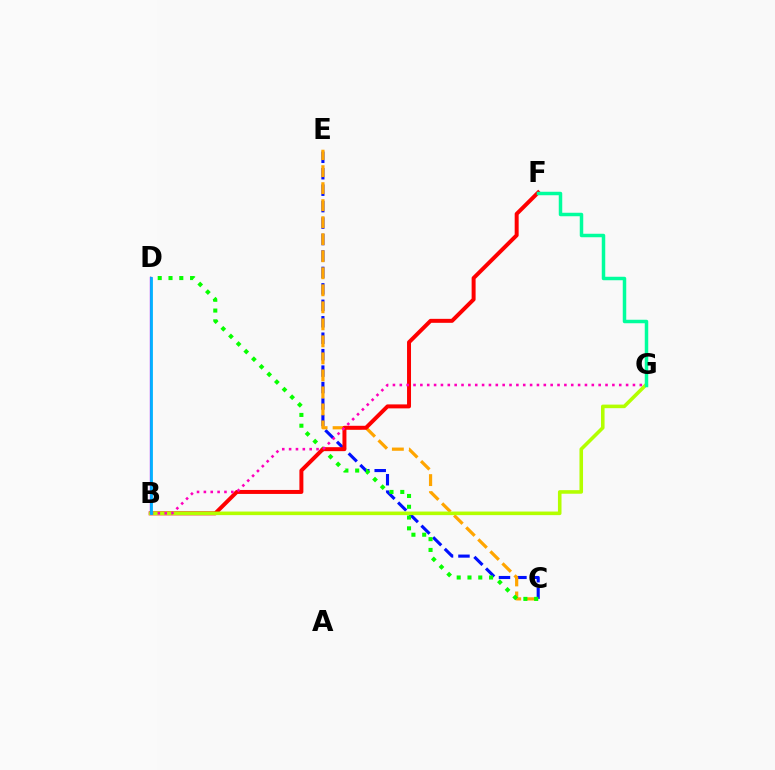{('C', 'E'): [{'color': '#0010ff', 'line_style': 'dashed', 'thickness': 2.23}, {'color': '#ffa500', 'line_style': 'dashed', 'thickness': 2.31}], ('C', 'D'): [{'color': '#08ff00', 'line_style': 'dotted', 'thickness': 2.93}], ('B', 'F'): [{'color': '#ff0000', 'line_style': 'solid', 'thickness': 2.86}], ('B', 'G'): [{'color': '#b3ff00', 'line_style': 'solid', 'thickness': 2.57}, {'color': '#ff00bd', 'line_style': 'dotted', 'thickness': 1.86}], ('F', 'G'): [{'color': '#00ff9d', 'line_style': 'solid', 'thickness': 2.51}], ('B', 'D'): [{'color': '#9b00ff', 'line_style': 'solid', 'thickness': 1.68}, {'color': '#00b5ff', 'line_style': 'solid', 'thickness': 1.99}]}